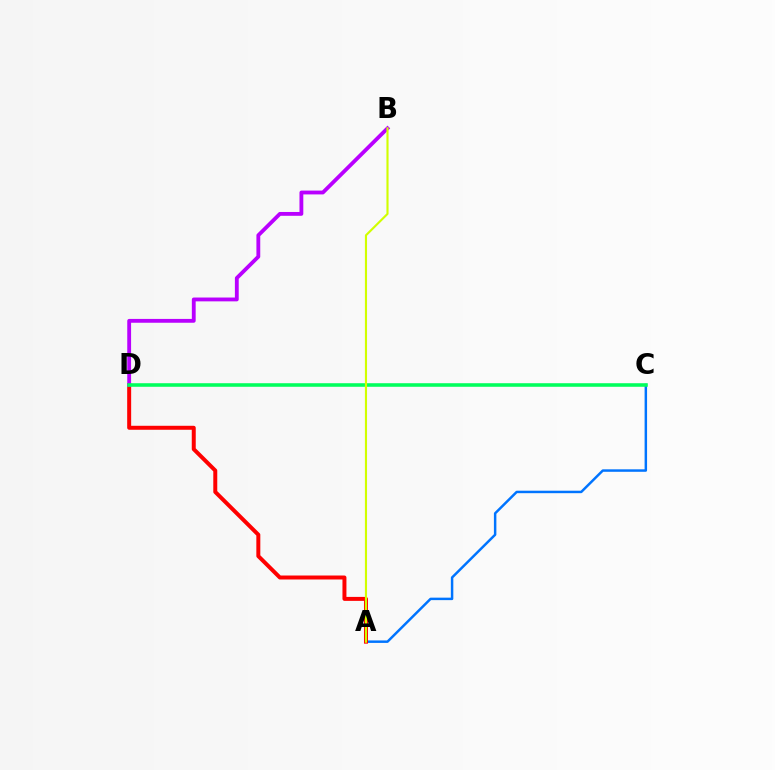{('A', 'C'): [{'color': '#0074ff', 'line_style': 'solid', 'thickness': 1.78}], ('A', 'D'): [{'color': '#ff0000', 'line_style': 'solid', 'thickness': 2.86}], ('B', 'D'): [{'color': '#b900ff', 'line_style': 'solid', 'thickness': 2.76}], ('C', 'D'): [{'color': '#00ff5c', 'line_style': 'solid', 'thickness': 2.56}], ('A', 'B'): [{'color': '#d1ff00', 'line_style': 'solid', 'thickness': 1.53}]}